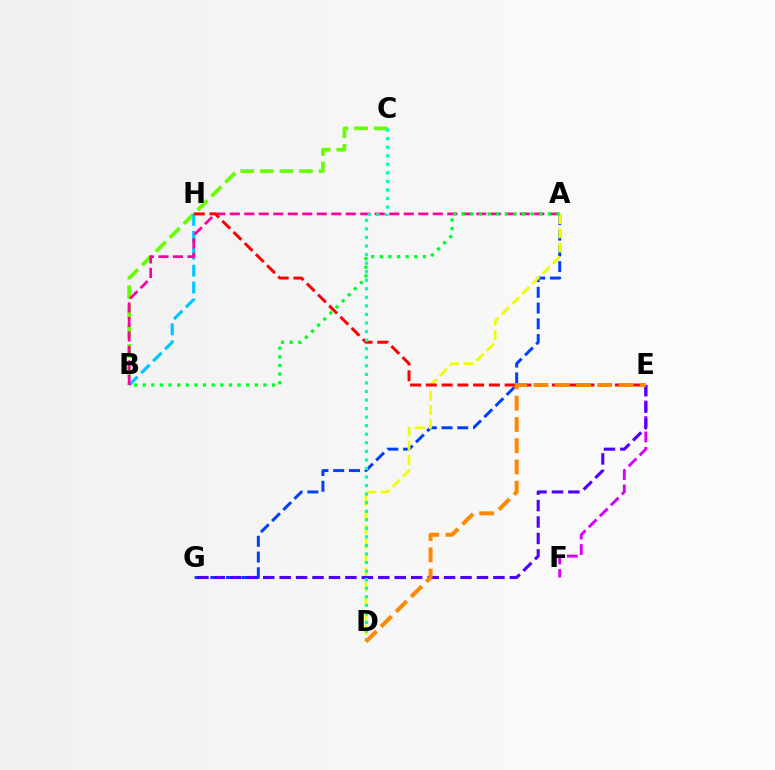{('A', 'G'): [{'color': '#003fff', 'line_style': 'dashed', 'thickness': 2.14}], ('B', 'C'): [{'color': '#66ff00', 'line_style': 'dashed', 'thickness': 2.66}], ('E', 'F'): [{'color': '#d600ff', 'line_style': 'dashed', 'thickness': 2.11}], ('A', 'D'): [{'color': '#eeff00', 'line_style': 'dashed', 'thickness': 1.94}], ('B', 'H'): [{'color': '#00c7ff', 'line_style': 'dashed', 'thickness': 2.3}], ('A', 'B'): [{'color': '#ff00a0', 'line_style': 'dashed', 'thickness': 1.97}, {'color': '#00ff27', 'line_style': 'dotted', 'thickness': 2.34}], ('E', 'H'): [{'color': '#ff0000', 'line_style': 'dashed', 'thickness': 2.14}], ('E', 'G'): [{'color': '#4f00ff', 'line_style': 'dashed', 'thickness': 2.23}], ('C', 'D'): [{'color': '#00ffaf', 'line_style': 'dotted', 'thickness': 2.32}], ('D', 'E'): [{'color': '#ff8800', 'line_style': 'dashed', 'thickness': 2.89}]}